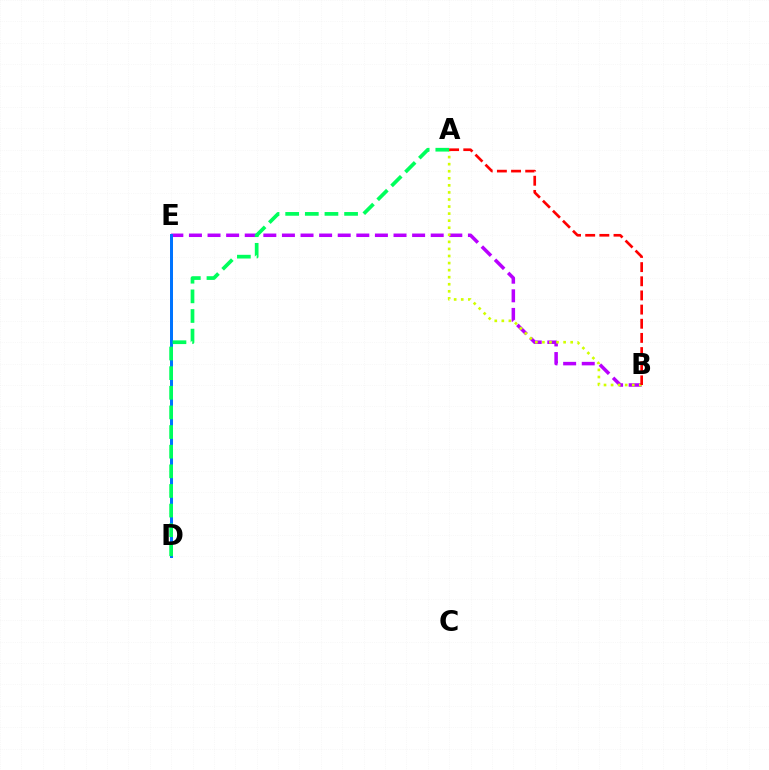{('B', 'E'): [{'color': '#b900ff', 'line_style': 'dashed', 'thickness': 2.53}], ('D', 'E'): [{'color': '#0074ff', 'line_style': 'solid', 'thickness': 2.16}], ('A', 'B'): [{'color': '#d1ff00', 'line_style': 'dotted', 'thickness': 1.92}, {'color': '#ff0000', 'line_style': 'dashed', 'thickness': 1.92}], ('A', 'D'): [{'color': '#00ff5c', 'line_style': 'dashed', 'thickness': 2.67}]}